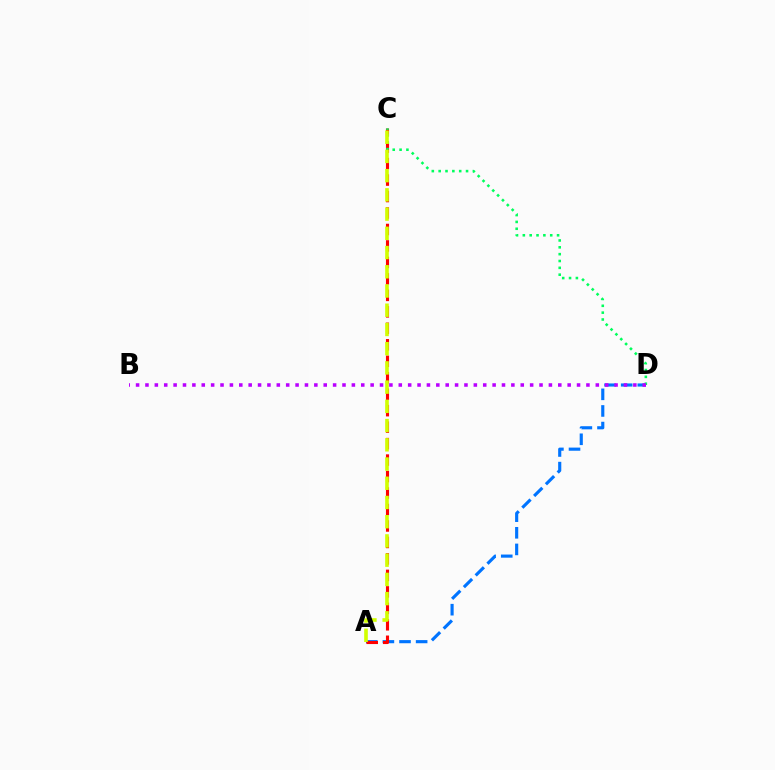{('A', 'D'): [{'color': '#0074ff', 'line_style': 'dashed', 'thickness': 2.26}], ('A', 'C'): [{'color': '#ff0000', 'line_style': 'dashed', 'thickness': 2.24}, {'color': '#d1ff00', 'line_style': 'dashed', 'thickness': 2.61}], ('C', 'D'): [{'color': '#00ff5c', 'line_style': 'dotted', 'thickness': 1.86}], ('B', 'D'): [{'color': '#b900ff', 'line_style': 'dotted', 'thickness': 2.55}]}